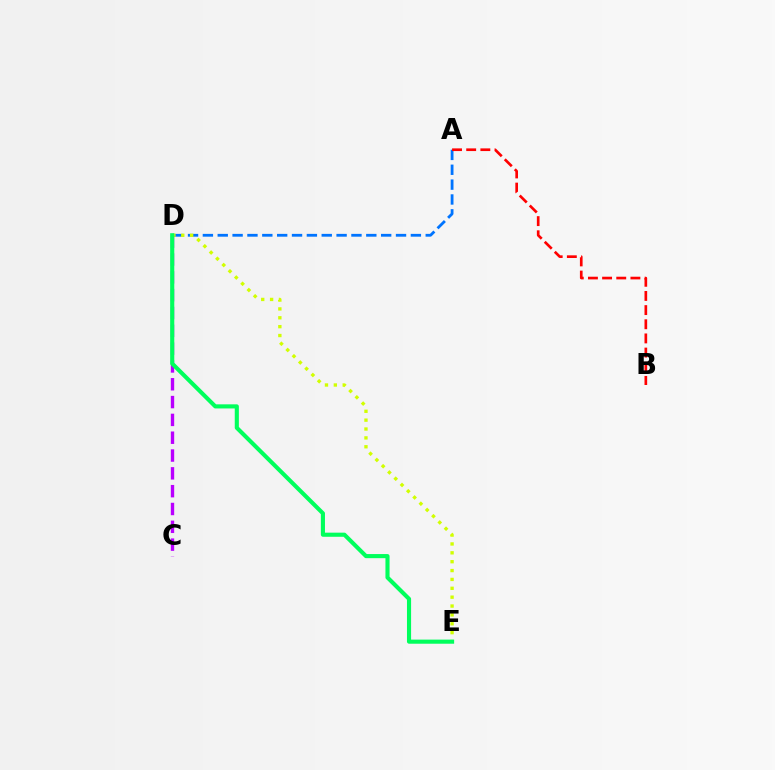{('A', 'D'): [{'color': '#0074ff', 'line_style': 'dashed', 'thickness': 2.02}], ('D', 'E'): [{'color': '#d1ff00', 'line_style': 'dotted', 'thickness': 2.41}, {'color': '#00ff5c', 'line_style': 'solid', 'thickness': 2.96}], ('A', 'B'): [{'color': '#ff0000', 'line_style': 'dashed', 'thickness': 1.92}], ('C', 'D'): [{'color': '#b900ff', 'line_style': 'dashed', 'thickness': 2.42}]}